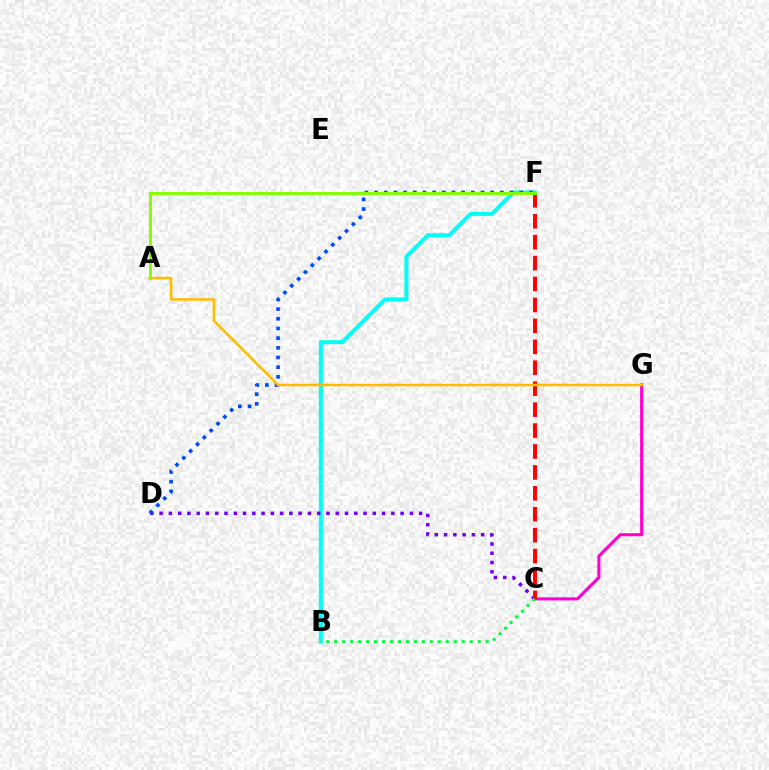{('B', 'F'): [{'color': '#00fff6', 'line_style': 'solid', 'thickness': 2.89}], ('C', 'D'): [{'color': '#7200ff', 'line_style': 'dotted', 'thickness': 2.52}], ('C', 'G'): [{'color': '#ff00cf', 'line_style': 'solid', 'thickness': 2.24}], ('D', 'F'): [{'color': '#004bff', 'line_style': 'dotted', 'thickness': 2.63}], ('C', 'F'): [{'color': '#ff0000', 'line_style': 'dashed', 'thickness': 2.84}], ('B', 'C'): [{'color': '#00ff39', 'line_style': 'dotted', 'thickness': 2.17}], ('A', 'G'): [{'color': '#ffbd00', 'line_style': 'solid', 'thickness': 1.83}], ('A', 'F'): [{'color': '#84ff00', 'line_style': 'solid', 'thickness': 2.13}]}